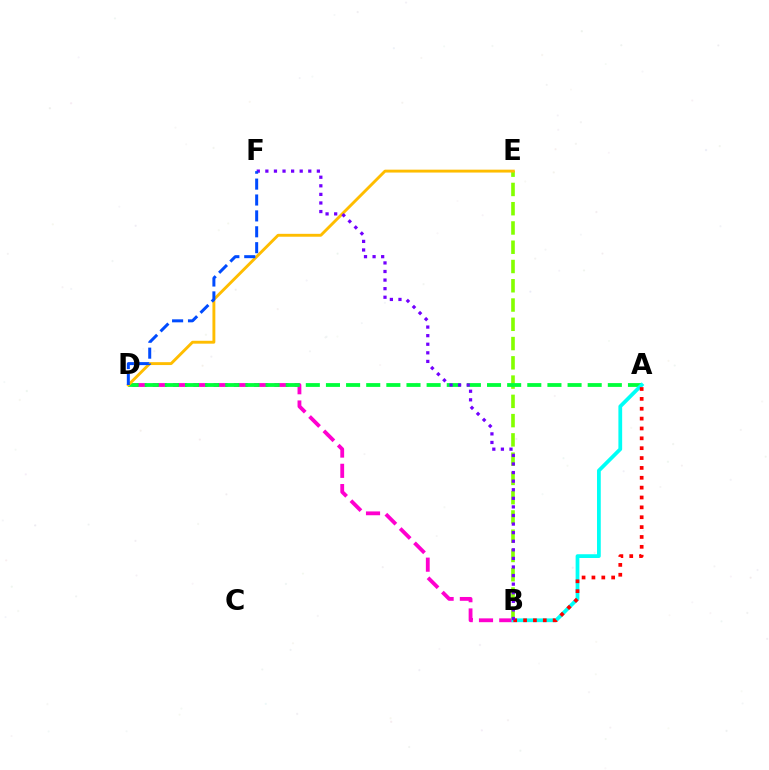{('B', 'D'): [{'color': '#ff00cf', 'line_style': 'dashed', 'thickness': 2.75}], ('B', 'E'): [{'color': '#84ff00', 'line_style': 'dashed', 'thickness': 2.62}], ('A', 'D'): [{'color': '#00ff39', 'line_style': 'dashed', 'thickness': 2.74}], ('A', 'B'): [{'color': '#00fff6', 'line_style': 'solid', 'thickness': 2.71}, {'color': '#ff0000', 'line_style': 'dotted', 'thickness': 2.68}], ('D', 'E'): [{'color': '#ffbd00', 'line_style': 'solid', 'thickness': 2.08}], ('B', 'F'): [{'color': '#7200ff', 'line_style': 'dotted', 'thickness': 2.33}], ('D', 'F'): [{'color': '#004bff', 'line_style': 'dashed', 'thickness': 2.16}]}